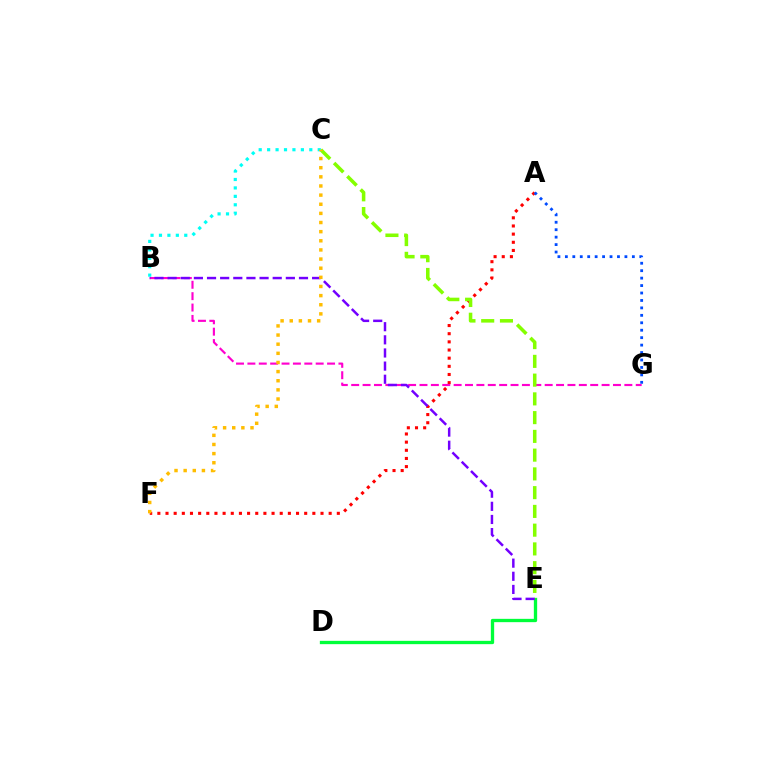{('A', 'F'): [{'color': '#ff0000', 'line_style': 'dotted', 'thickness': 2.22}], ('D', 'E'): [{'color': '#00ff39', 'line_style': 'solid', 'thickness': 2.39}], ('B', 'G'): [{'color': '#ff00cf', 'line_style': 'dashed', 'thickness': 1.55}], ('A', 'G'): [{'color': '#004bff', 'line_style': 'dotted', 'thickness': 2.02}], ('C', 'E'): [{'color': '#84ff00', 'line_style': 'dashed', 'thickness': 2.55}], ('B', 'E'): [{'color': '#7200ff', 'line_style': 'dashed', 'thickness': 1.78}], ('B', 'C'): [{'color': '#00fff6', 'line_style': 'dotted', 'thickness': 2.29}], ('C', 'F'): [{'color': '#ffbd00', 'line_style': 'dotted', 'thickness': 2.48}]}